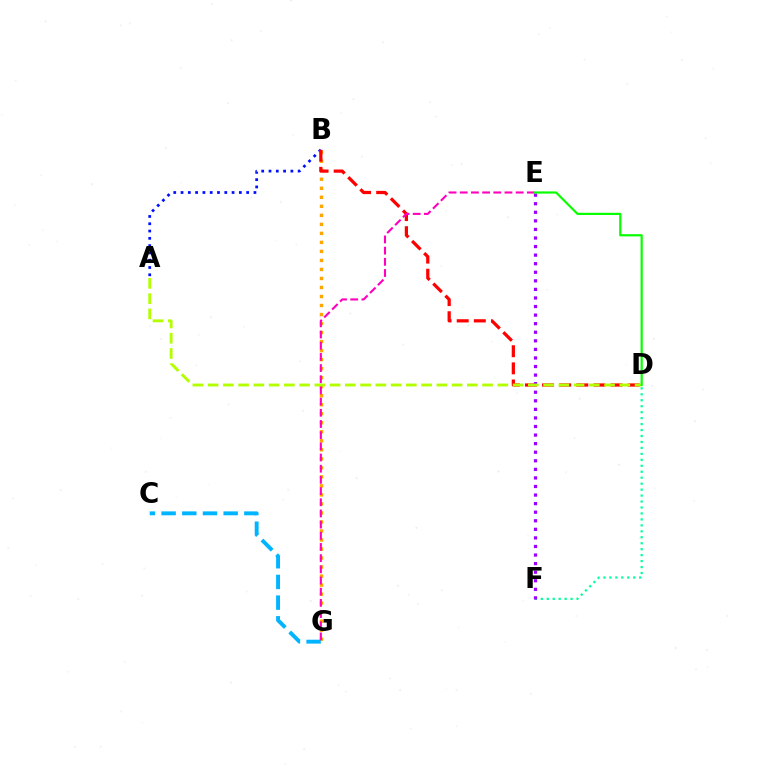{('A', 'B'): [{'color': '#0010ff', 'line_style': 'dotted', 'thickness': 1.98}], ('D', 'F'): [{'color': '#00ff9d', 'line_style': 'dotted', 'thickness': 1.62}], ('B', 'G'): [{'color': '#ffa500', 'line_style': 'dotted', 'thickness': 2.45}], ('B', 'D'): [{'color': '#ff0000', 'line_style': 'dashed', 'thickness': 2.33}], ('E', 'F'): [{'color': '#9b00ff', 'line_style': 'dotted', 'thickness': 2.33}], ('C', 'G'): [{'color': '#00b5ff', 'line_style': 'dashed', 'thickness': 2.81}], ('A', 'D'): [{'color': '#b3ff00', 'line_style': 'dashed', 'thickness': 2.07}], ('E', 'G'): [{'color': '#ff00bd', 'line_style': 'dashed', 'thickness': 1.52}], ('D', 'E'): [{'color': '#08ff00', 'line_style': 'solid', 'thickness': 1.58}]}